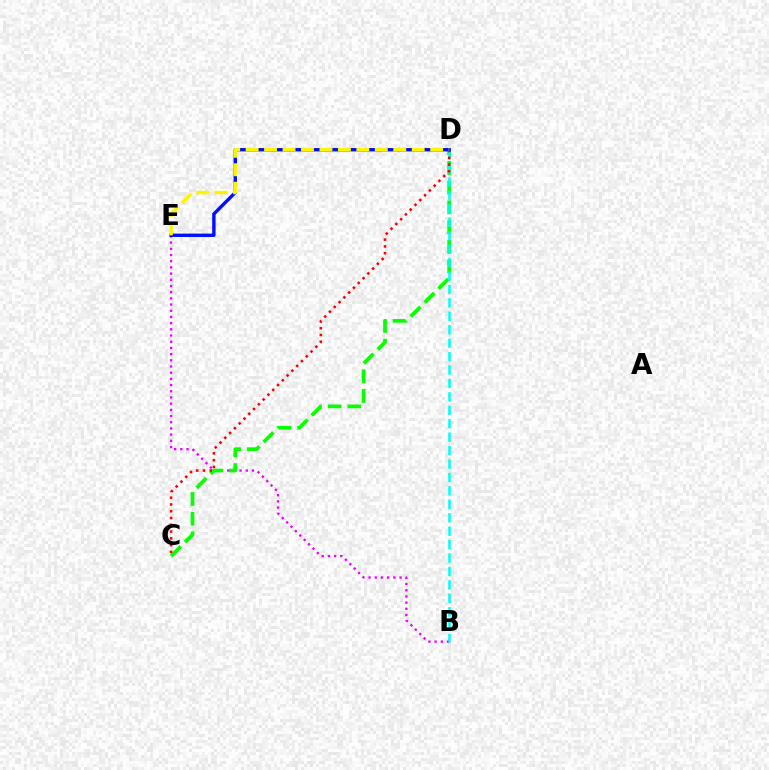{('B', 'E'): [{'color': '#ee00ff', 'line_style': 'dotted', 'thickness': 1.68}], ('C', 'D'): [{'color': '#08ff00', 'line_style': 'dashed', 'thickness': 2.68}, {'color': '#ff0000', 'line_style': 'dotted', 'thickness': 1.84}], ('B', 'D'): [{'color': '#00fff6', 'line_style': 'dashed', 'thickness': 1.82}], ('D', 'E'): [{'color': '#0010ff', 'line_style': 'solid', 'thickness': 2.44}, {'color': '#fcf500', 'line_style': 'dashed', 'thickness': 2.51}]}